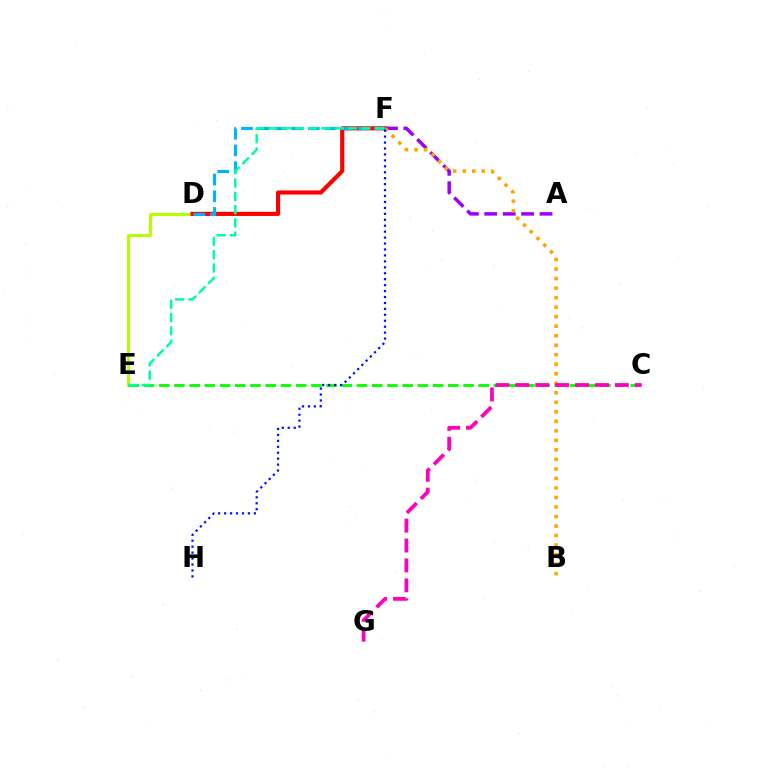{('A', 'F'): [{'color': '#9b00ff', 'line_style': 'dashed', 'thickness': 2.5}], ('D', 'E'): [{'color': '#b3ff00', 'line_style': 'solid', 'thickness': 2.18}], ('D', 'F'): [{'color': '#ff0000', 'line_style': 'solid', 'thickness': 2.97}, {'color': '#00b5ff', 'line_style': 'dashed', 'thickness': 2.27}], ('B', 'F'): [{'color': '#ffa500', 'line_style': 'dotted', 'thickness': 2.59}], ('C', 'E'): [{'color': '#08ff00', 'line_style': 'dashed', 'thickness': 2.07}], ('C', 'G'): [{'color': '#ff00bd', 'line_style': 'dashed', 'thickness': 2.7}], ('F', 'H'): [{'color': '#0010ff', 'line_style': 'dotted', 'thickness': 1.61}], ('E', 'F'): [{'color': '#00ff9d', 'line_style': 'dashed', 'thickness': 1.81}]}